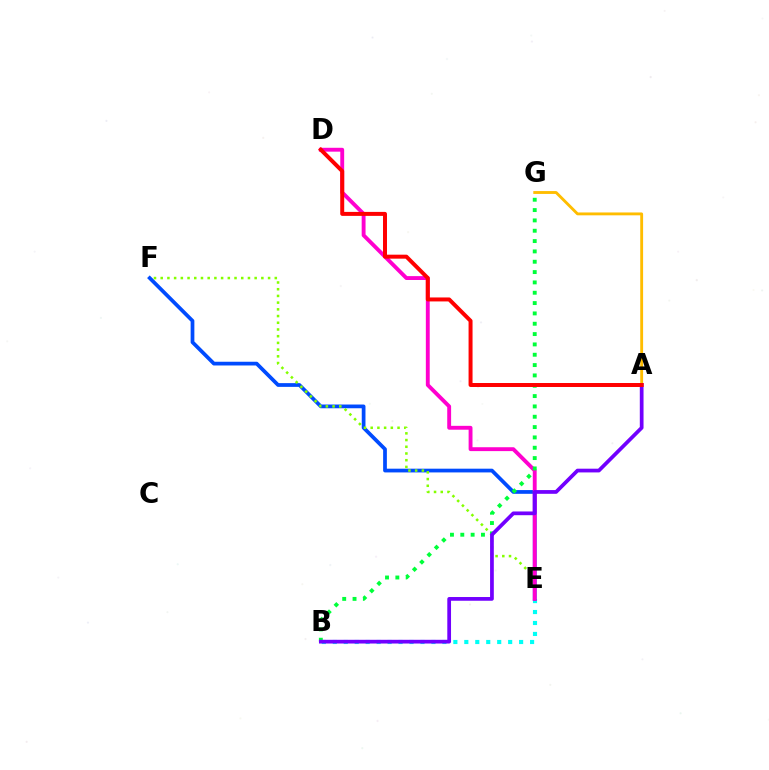{('B', 'E'): [{'color': '#00fff6', 'line_style': 'dotted', 'thickness': 2.98}], ('E', 'F'): [{'color': '#004bff', 'line_style': 'solid', 'thickness': 2.69}, {'color': '#84ff00', 'line_style': 'dotted', 'thickness': 1.82}], ('D', 'E'): [{'color': '#ff00cf', 'line_style': 'solid', 'thickness': 2.79}], ('B', 'G'): [{'color': '#00ff39', 'line_style': 'dotted', 'thickness': 2.81}], ('A', 'G'): [{'color': '#ffbd00', 'line_style': 'solid', 'thickness': 2.06}], ('A', 'B'): [{'color': '#7200ff', 'line_style': 'solid', 'thickness': 2.69}], ('A', 'D'): [{'color': '#ff0000', 'line_style': 'solid', 'thickness': 2.86}]}